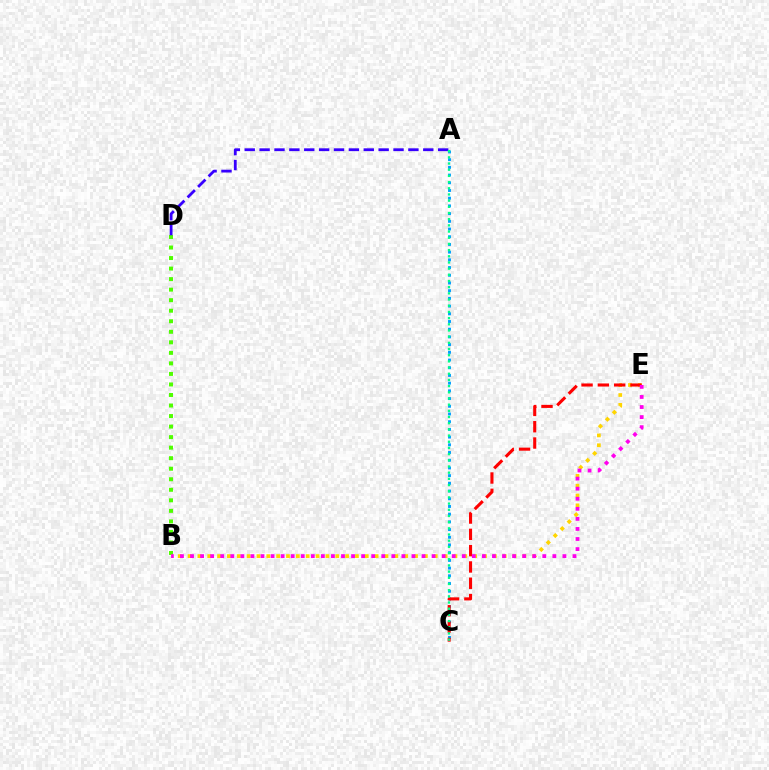{('A', 'C'): [{'color': '#009eff', 'line_style': 'dotted', 'thickness': 2.09}, {'color': '#00ff86', 'line_style': 'dotted', 'thickness': 1.68}], ('B', 'D'): [{'color': '#4fff00', 'line_style': 'dotted', 'thickness': 2.86}], ('B', 'E'): [{'color': '#ffd500', 'line_style': 'dotted', 'thickness': 2.68}, {'color': '#ff00ed', 'line_style': 'dotted', 'thickness': 2.73}], ('C', 'E'): [{'color': '#ff0000', 'line_style': 'dashed', 'thickness': 2.22}], ('A', 'D'): [{'color': '#3700ff', 'line_style': 'dashed', 'thickness': 2.02}]}